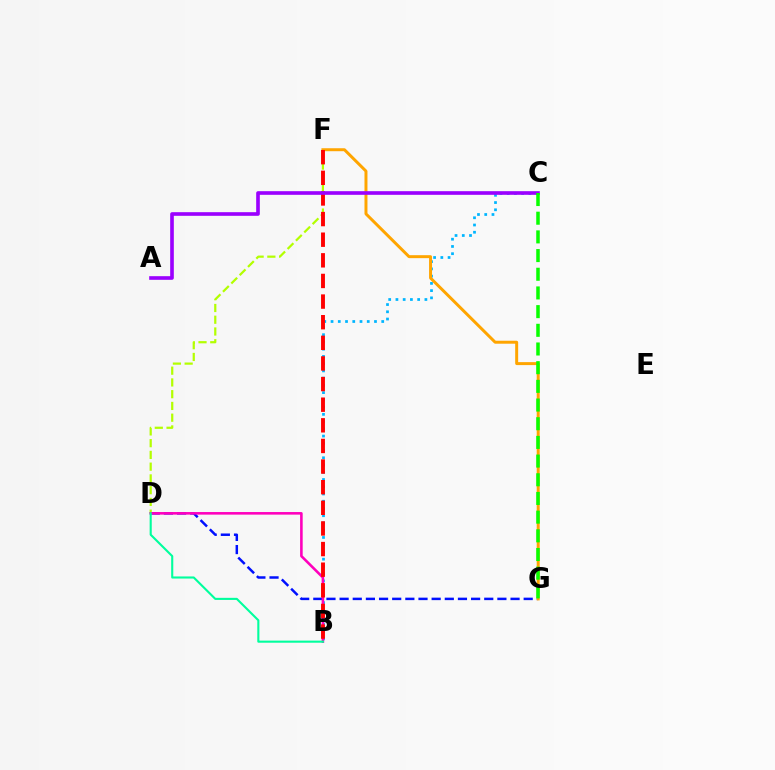{('D', 'G'): [{'color': '#0010ff', 'line_style': 'dashed', 'thickness': 1.79}], ('D', 'F'): [{'color': '#b3ff00', 'line_style': 'dashed', 'thickness': 1.6}], ('B', 'C'): [{'color': '#00b5ff', 'line_style': 'dotted', 'thickness': 1.97}], ('F', 'G'): [{'color': '#ffa500', 'line_style': 'solid', 'thickness': 2.14}], ('B', 'D'): [{'color': '#ff00bd', 'line_style': 'solid', 'thickness': 1.86}, {'color': '#00ff9d', 'line_style': 'solid', 'thickness': 1.52}], ('B', 'F'): [{'color': '#ff0000', 'line_style': 'dashed', 'thickness': 2.8}], ('A', 'C'): [{'color': '#9b00ff', 'line_style': 'solid', 'thickness': 2.62}], ('C', 'G'): [{'color': '#08ff00', 'line_style': 'dashed', 'thickness': 2.54}]}